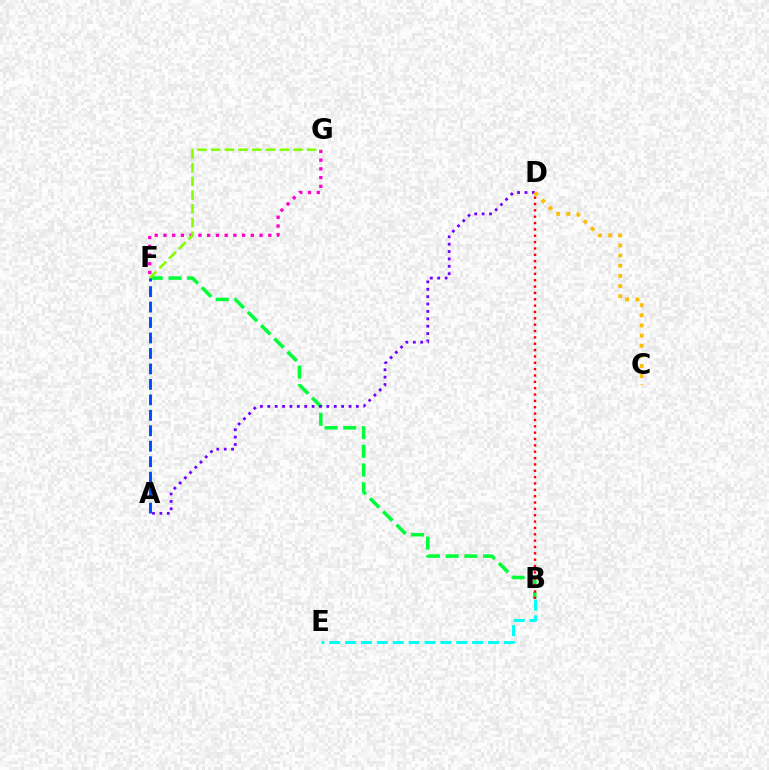{('B', 'F'): [{'color': '#00ff39', 'line_style': 'dashed', 'thickness': 2.54}], ('A', 'D'): [{'color': '#7200ff', 'line_style': 'dotted', 'thickness': 2.01}], ('C', 'D'): [{'color': '#ffbd00', 'line_style': 'dotted', 'thickness': 2.75}], ('F', 'G'): [{'color': '#ff00cf', 'line_style': 'dotted', 'thickness': 2.37}, {'color': '#84ff00', 'line_style': 'dashed', 'thickness': 1.86}], ('B', 'E'): [{'color': '#00fff6', 'line_style': 'dashed', 'thickness': 2.16}], ('A', 'F'): [{'color': '#004bff', 'line_style': 'dashed', 'thickness': 2.1}], ('B', 'D'): [{'color': '#ff0000', 'line_style': 'dotted', 'thickness': 1.73}]}